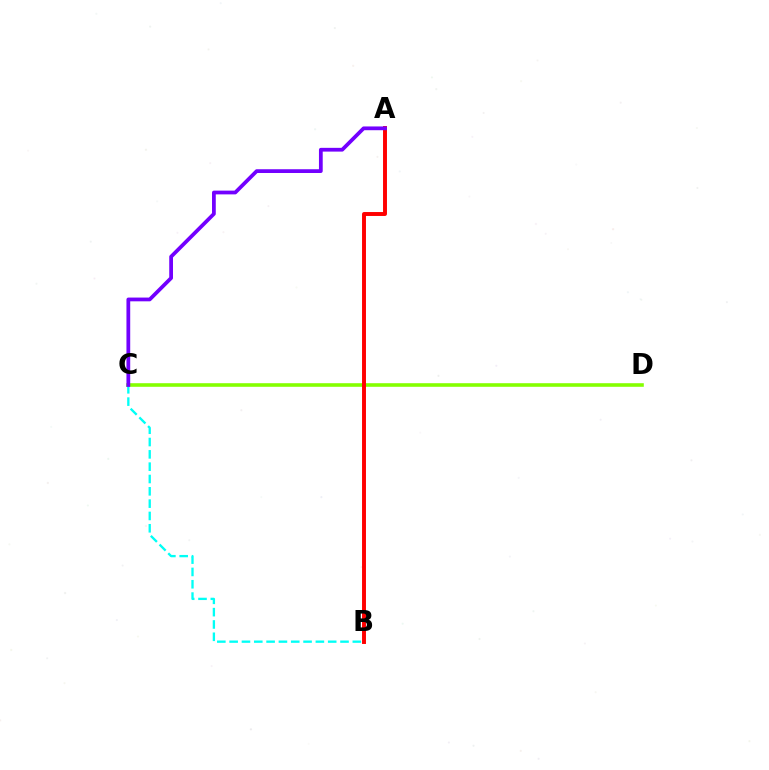{('C', 'D'): [{'color': '#84ff00', 'line_style': 'solid', 'thickness': 2.58}], ('A', 'B'): [{'color': '#ff0000', 'line_style': 'solid', 'thickness': 2.83}], ('B', 'C'): [{'color': '#00fff6', 'line_style': 'dashed', 'thickness': 1.67}], ('A', 'C'): [{'color': '#7200ff', 'line_style': 'solid', 'thickness': 2.71}]}